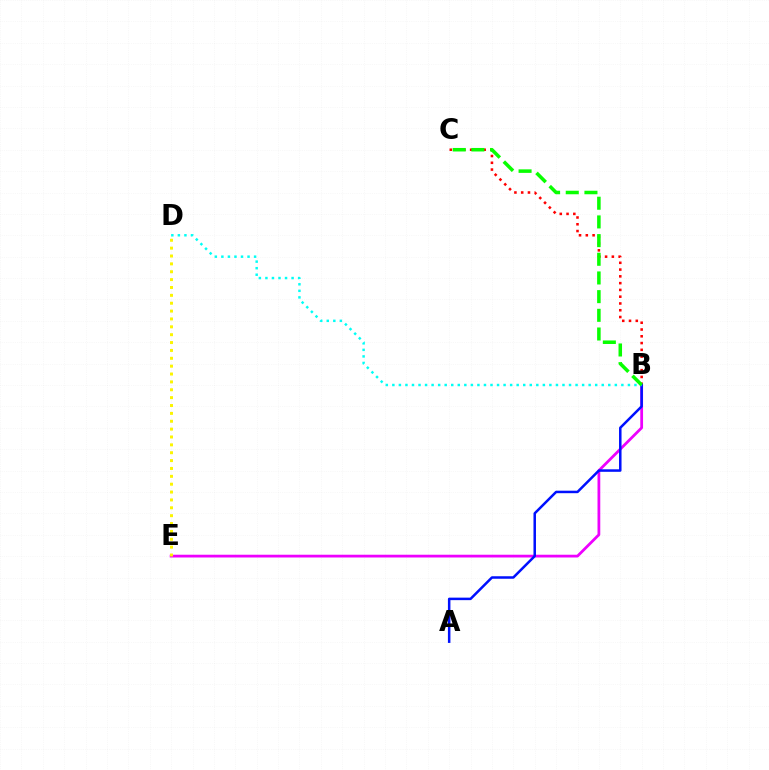{('B', 'E'): [{'color': '#ee00ff', 'line_style': 'solid', 'thickness': 1.99}], ('D', 'E'): [{'color': '#fcf500', 'line_style': 'dotted', 'thickness': 2.14}], ('B', 'C'): [{'color': '#ff0000', 'line_style': 'dotted', 'thickness': 1.84}, {'color': '#08ff00', 'line_style': 'dashed', 'thickness': 2.54}], ('A', 'B'): [{'color': '#0010ff', 'line_style': 'solid', 'thickness': 1.8}], ('B', 'D'): [{'color': '#00fff6', 'line_style': 'dotted', 'thickness': 1.78}]}